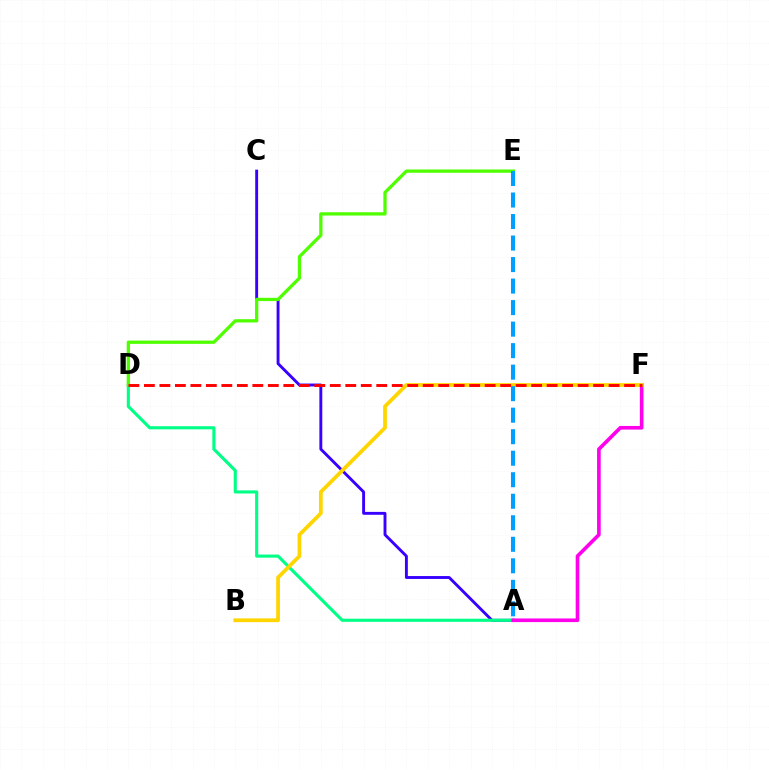{('A', 'C'): [{'color': '#3700ff', 'line_style': 'solid', 'thickness': 2.08}], ('A', 'D'): [{'color': '#00ff86', 'line_style': 'solid', 'thickness': 2.24}], ('D', 'E'): [{'color': '#4fff00', 'line_style': 'solid', 'thickness': 2.36}], ('A', 'F'): [{'color': '#ff00ed', 'line_style': 'solid', 'thickness': 2.62}], ('B', 'F'): [{'color': '#ffd500', 'line_style': 'solid', 'thickness': 2.7}], ('A', 'E'): [{'color': '#009eff', 'line_style': 'dashed', 'thickness': 2.92}], ('D', 'F'): [{'color': '#ff0000', 'line_style': 'dashed', 'thickness': 2.1}]}